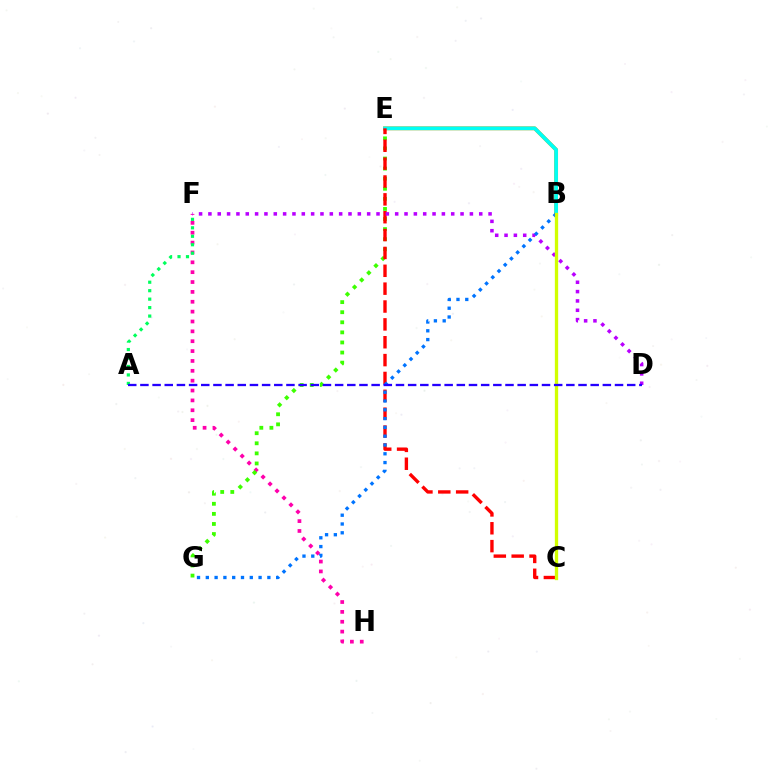{('F', 'H'): [{'color': '#ff00ac', 'line_style': 'dotted', 'thickness': 2.68}], ('A', 'F'): [{'color': '#00ff5c', 'line_style': 'dotted', 'thickness': 2.3}], ('E', 'G'): [{'color': '#3dff00', 'line_style': 'dotted', 'thickness': 2.74}], ('B', 'E'): [{'color': '#ff9400', 'line_style': 'solid', 'thickness': 2.78}, {'color': '#00fff6', 'line_style': 'solid', 'thickness': 2.65}], ('C', 'E'): [{'color': '#ff0000', 'line_style': 'dashed', 'thickness': 2.43}], ('D', 'F'): [{'color': '#b900ff', 'line_style': 'dotted', 'thickness': 2.54}], ('B', 'G'): [{'color': '#0074ff', 'line_style': 'dotted', 'thickness': 2.39}], ('B', 'C'): [{'color': '#d1ff00', 'line_style': 'solid', 'thickness': 2.38}], ('A', 'D'): [{'color': '#2500ff', 'line_style': 'dashed', 'thickness': 1.65}]}